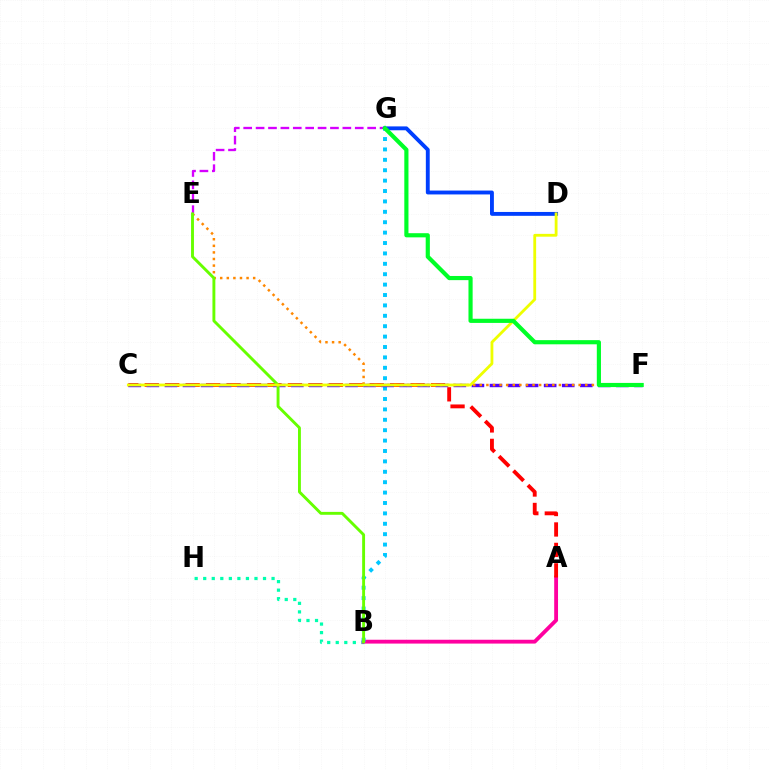{('E', 'G'): [{'color': '#d600ff', 'line_style': 'dashed', 'thickness': 1.68}], ('B', 'H'): [{'color': '#00ffaf', 'line_style': 'dotted', 'thickness': 2.32}], ('A', 'B'): [{'color': '#ff00a0', 'line_style': 'solid', 'thickness': 2.76}], ('D', 'G'): [{'color': '#003fff', 'line_style': 'solid', 'thickness': 2.79}], ('B', 'G'): [{'color': '#00c7ff', 'line_style': 'dotted', 'thickness': 2.83}], ('A', 'C'): [{'color': '#ff0000', 'line_style': 'dashed', 'thickness': 2.78}], ('C', 'F'): [{'color': '#4f00ff', 'line_style': 'dashed', 'thickness': 2.45}], ('E', 'F'): [{'color': '#ff8800', 'line_style': 'dotted', 'thickness': 1.79}], ('B', 'E'): [{'color': '#66ff00', 'line_style': 'solid', 'thickness': 2.09}], ('C', 'D'): [{'color': '#eeff00', 'line_style': 'solid', 'thickness': 2.03}], ('F', 'G'): [{'color': '#00ff27', 'line_style': 'solid', 'thickness': 2.99}]}